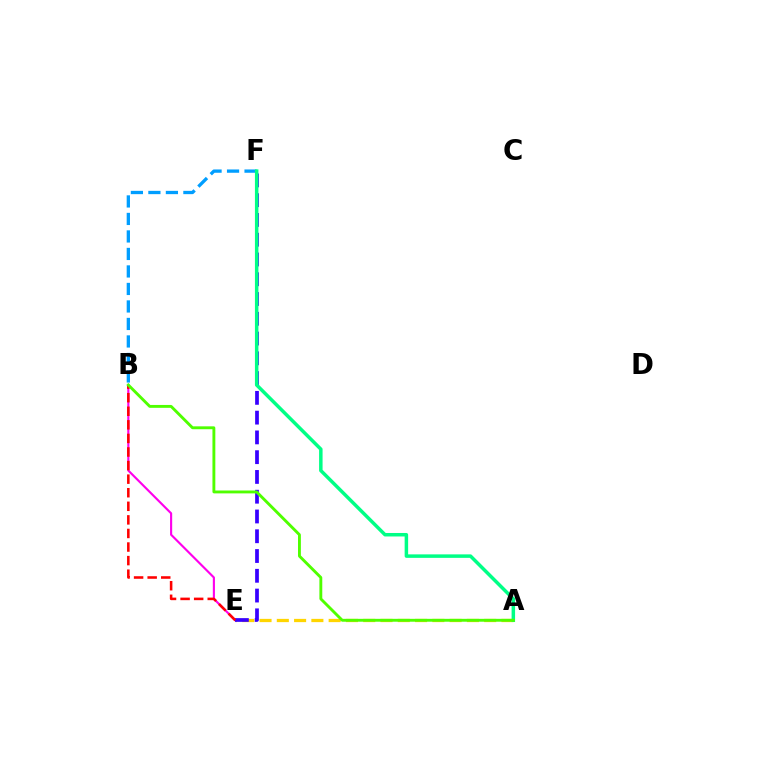{('A', 'E'): [{'color': '#ffd500', 'line_style': 'dashed', 'thickness': 2.35}], ('B', 'E'): [{'color': '#ff00ed', 'line_style': 'solid', 'thickness': 1.54}, {'color': '#ff0000', 'line_style': 'dashed', 'thickness': 1.84}], ('E', 'F'): [{'color': '#3700ff', 'line_style': 'dashed', 'thickness': 2.69}], ('B', 'F'): [{'color': '#009eff', 'line_style': 'dashed', 'thickness': 2.38}], ('A', 'F'): [{'color': '#00ff86', 'line_style': 'solid', 'thickness': 2.51}], ('A', 'B'): [{'color': '#4fff00', 'line_style': 'solid', 'thickness': 2.07}]}